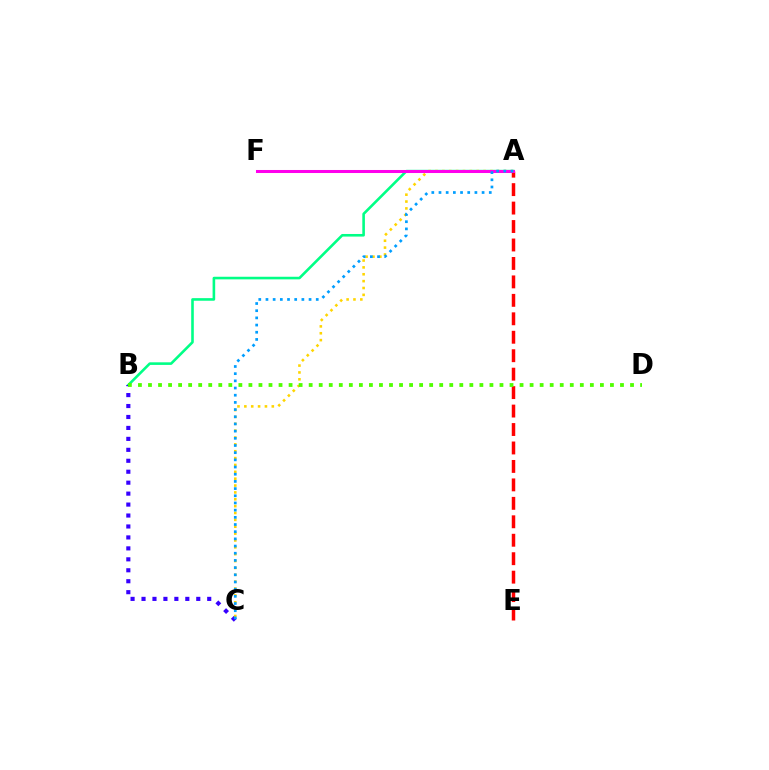{('A', 'B'): [{'color': '#00ff86', 'line_style': 'solid', 'thickness': 1.87}], ('B', 'C'): [{'color': '#3700ff', 'line_style': 'dotted', 'thickness': 2.98}], ('A', 'C'): [{'color': '#ffd500', 'line_style': 'dotted', 'thickness': 1.87}, {'color': '#009eff', 'line_style': 'dotted', 'thickness': 1.95}], ('A', 'E'): [{'color': '#ff0000', 'line_style': 'dashed', 'thickness': 2.51}], ('B', 'D'): [{'color': '#4fff00', 'line_style': 'dotted', 'thickness': 2.73}], ('A', 'F'): [{'color': '#ff00ed', 'line_style': 'solid', 'thickness': 2.18}]}